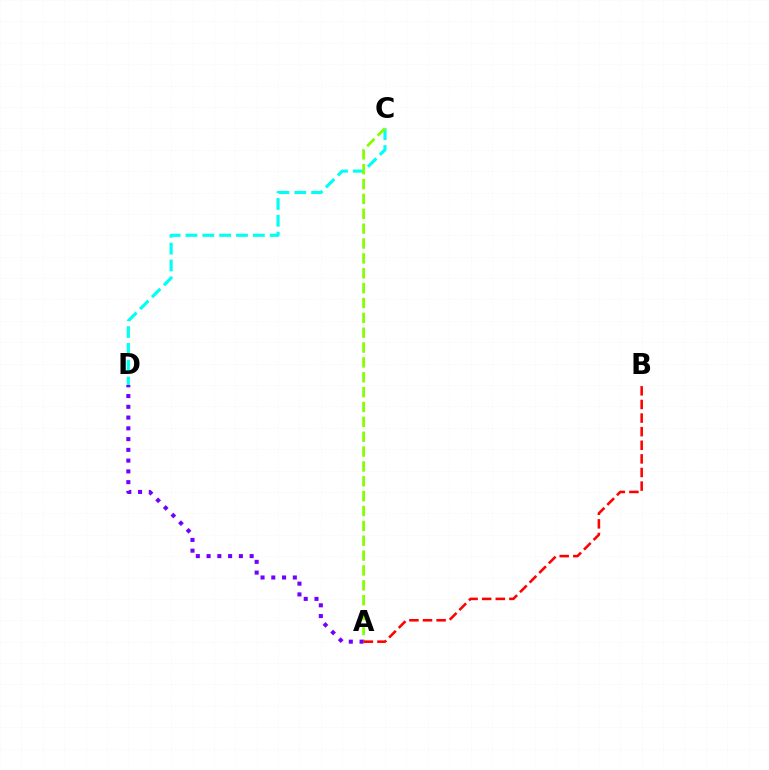{('C', 'D'): [{'color': '#00fff6', 'line_style': 'dashed', 'thickness': 2.29}], ('A', 'C'): [{'color': '#84ff00', 'line_style': 'dashed', 'thickness': 2.02}], ('A', 'D'): [{'color': '#7200ff', 'line_style': 'dotted', 'thickness': 2.92}], ('A', 'B'): [{'color': '#ff0000', 'line_style': 'dashed', 'thickness': 1.85}]}